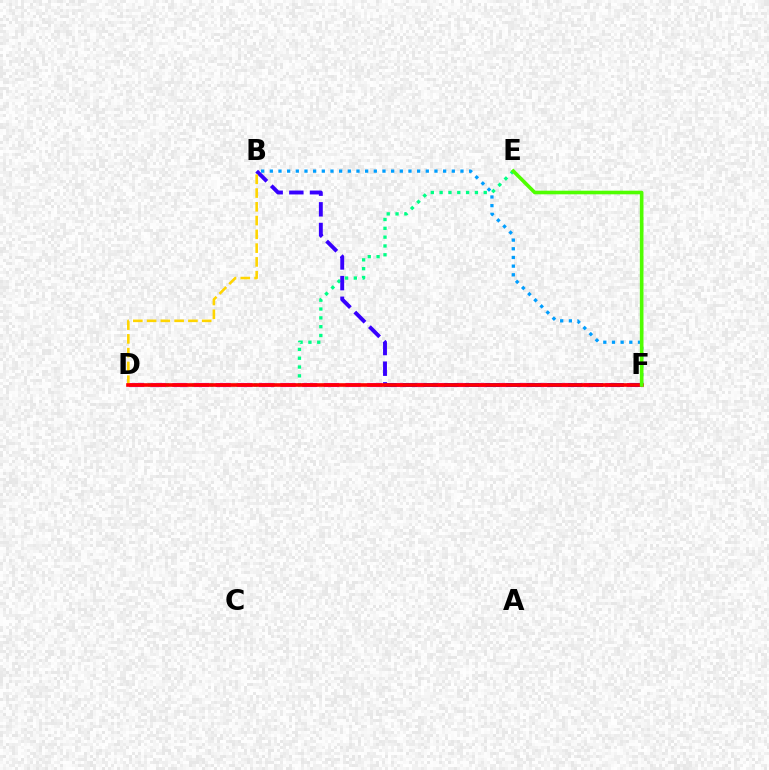{('D', 'E'): [{'color': '#00ff86', 'line_style': 'dotted', 'thickness': 2.4}], ('B', 'F'): [{'color': '#009eff', 'line_style': 'dotted', 'thickness': 2.35}, {'color': '#3700ff', 'line_style': 'dashed', 'thickness': 2.81}], ('D', 'F'): [{'color': '#ff00ed', 'line_style': 'dashed', 'thickness': 2.94}, {'color': '#ff0000', 'line_style': 'solid', 'thickness': 2.61}], ('B', 'D'): [{'color': '#ffd500', 'line_style': 'dashed', 'thickness': 1.87}], ('E', 'F'): [{'color': '#4fff00', 'line_style': 'solid', 'thickness': 2.61}]}